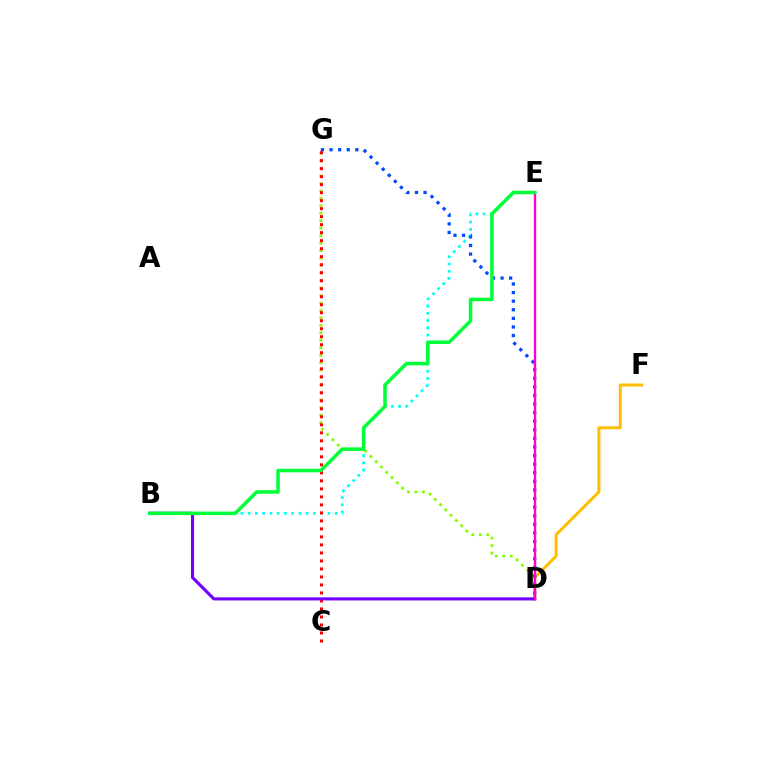{('D', 'F'): [{'color': '#ffbd00', 'line_style': 'solid', 'thickness': 2.15}], ('B', 'E'): [{'color': '#00fff6', 'line_style': 'dotted', 'thickness': 1.97}, {'color': '#00ff39', 'line_style': 'solid', 'thickness': 2.53}], ('D', 'G'): [{'color': '#84ff00', 'line_style': 'dotted', 'thickness': 2.03}, {'color': '#004bff', 'line_style': 'dotted', 'thickness': 2.34}], ('C', 'G'): [{'color': '#ff0000', 'line_style': 'dotted', 'thickness': 2.18}], ('B', 'D'): [{'color': '#7200ff', 'line_style': 'solid', 'thickness': 2.24}], ('D', 'E'): [{'color': '#ff00cf', 'line_style': 'solid', 'thickness': 1.69}]}